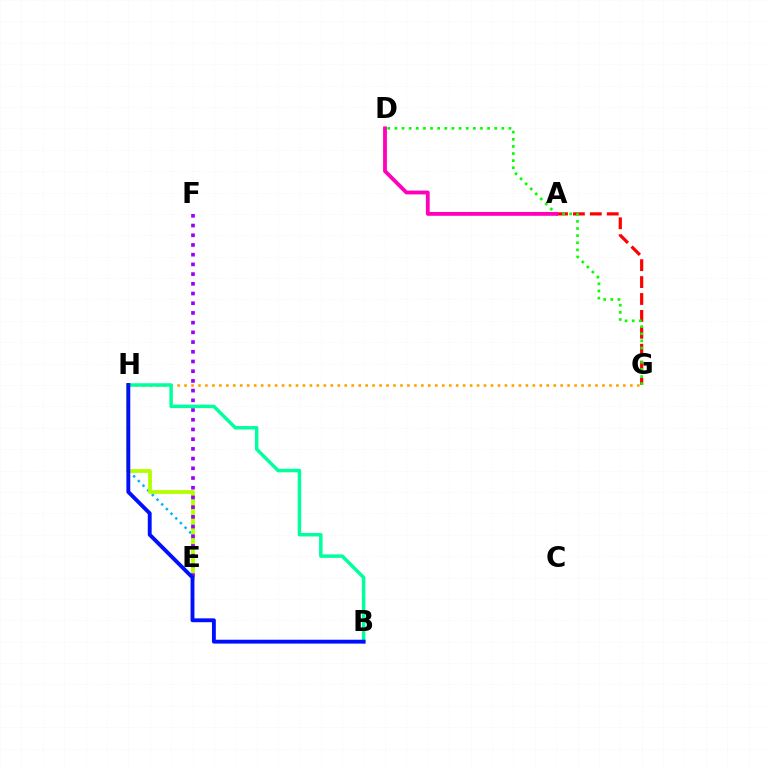{('A', 'G'): [{'color': '#ff0000', 'line_style': 'dashed', 'thickness': 2.3}], ('E', 'H'): [{'color': '#00b5ff', 'line_style': 'dotted', 'thickness': 1.8}, {'color': '#b3ff00', 'line_style': 'solid', 'thickness': 2.73}], ('D', 'G'): [{'color': '#08ff00', 'line_style': 'dotted', 'thickness': 1.94}], ('E', 'F'): [{'color': '#9b00ff', 'line_style': 'dotted', 'thickness': 2.64}], ('G', 'H'): [{'color': '#ffa500', 'line_style': 'dotted', 'thickness': 1.89}], ('B', 'H'): [{'color': '#00ff9d', 'line_style': 'solid', 'thickness': 2.5}, {'color': '#0010ff', 'line_style': 'solid', 'thickness': 2.79}], ('A', 'D'): [{'color': '#ff00bd', 'line_style': 'solid', 'thickness': 2.75}]}